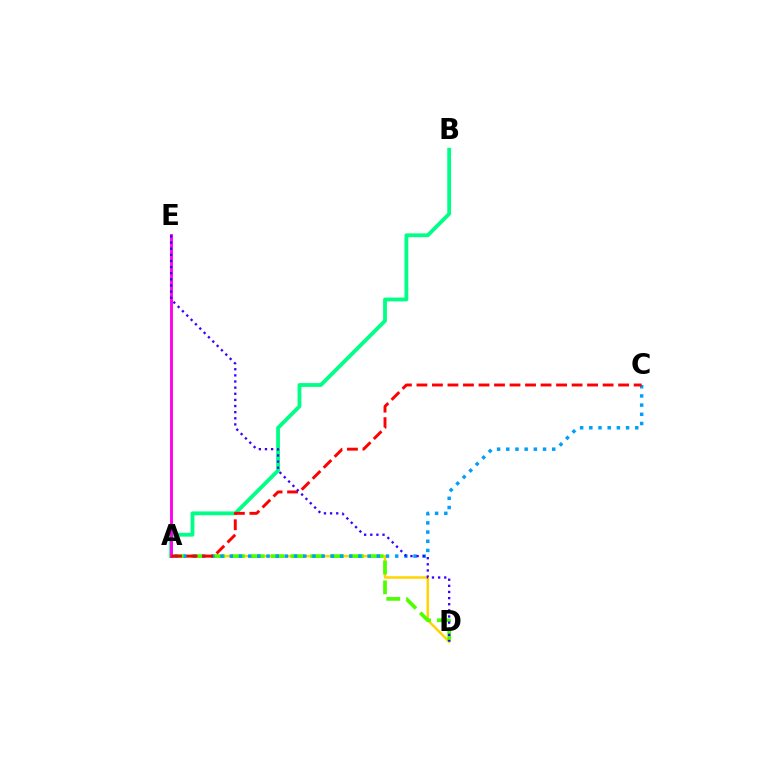{('A', 'D'): [{'color': '#ffd500', 'line_style': 'solid', 'thickness': 1.81}, {'color': '#4fff00', 'line_style': 'dashed', 'thickness': 2.69}], ('A', 'B'): [{'color': '#00ff86', 'line_style': 'solid', 'thickness': 2.74}], ('A', 'C'): [{'color': '#009eff', 'line_style': 'dotted', 'thickness': 2.5}, {'color': '#ff0000', 'line_style': 'dashed', 'thickness': 2.11}], ('A', 'E'): [{'color': '#ff00ed', 'line_style': 'solid', 'thickness': 2.07}], ('D', 'E'): [{'color': '#3700ff', 'line_style': 'dotted', 'thickness': 1.67}]}